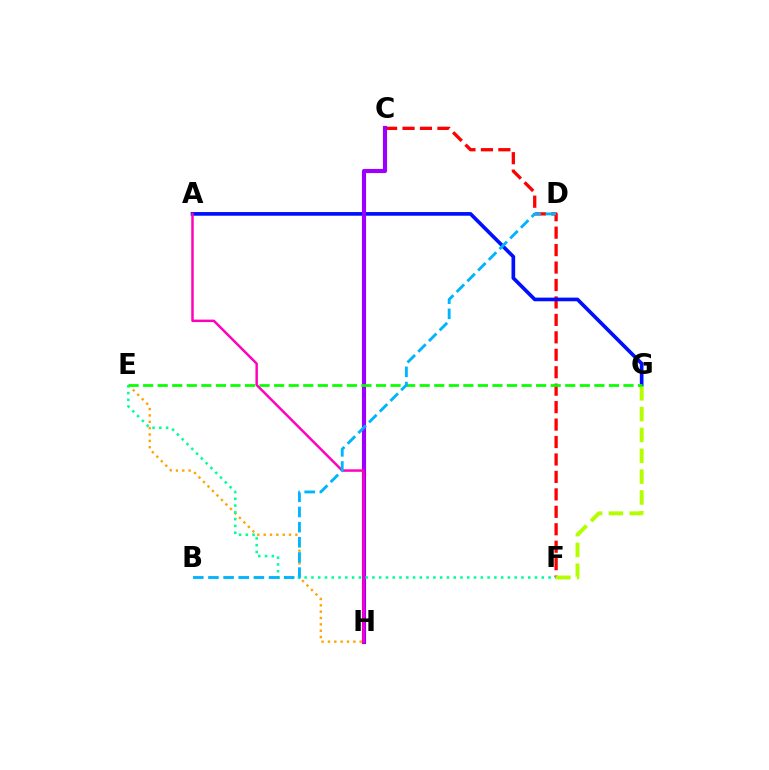{('C', 'F'): [{'color': '#ff0000', 'line_style': 'dashed', 'thickness': 2.37}], ('A', 'G'): [{'color': '#0010ff', 'line_style': 'solid', 'thickness': 2.64}], ('C', 'H'): [{'color': '#9b00ff', 'line_style': 'solid', 'thickness': 2.98}], ('E', 'H'): [{'color': '#ffa500', 'line_style': 'dotted', 'thickness': 1.72}], ('E', 'F'): [{'color': '#00ff9d', 'line_style': 'dotted', 'thickness': 1.84}], ('F', 'G'): [{'color': '#b3ff00', 'line_style': 'dashed', 'thickness': 2.83}], ('E', 'G'): [{'color': '#08ff00', 'line_style': 'dashed', 'thickness': 1.98}], ('A', 'H'): [{'color': '#ff00bd', 'line_style': 'solid', 'thickness': 1.78}], ('B', 'D'): [{'color': '#00b5ff', 'line_style': 'dashed', 'thickness': 2.06}]}